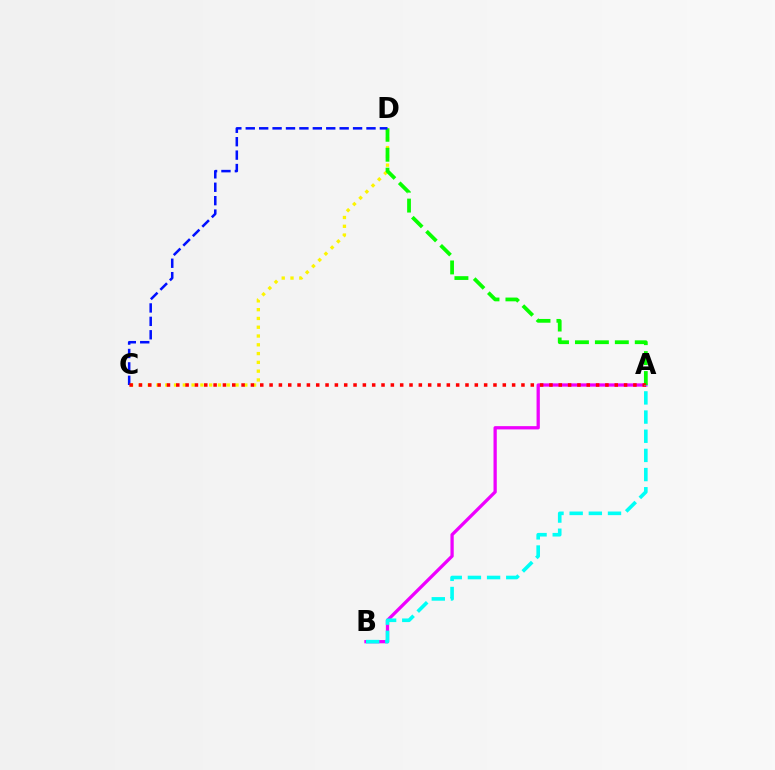{('A', 'B'): [{'color': '#ee00ff', 'line_style': 'solid', 'thickness': 2.36}, {'color': '#00fff6', 'line_style': 'dashed', 'thickness': 2.6}], ('C', 'D'): [{'color': '#fcf500', 'line_style': 'dotted', 'thickness': 2.39}, {'color': '#0010ff', 'line_style': 'dashed', 'thickness': 1.82}], ('A', 'D'): [{'color': '#08ff00', 'line_style': 'dashed', 'thickness': 2.71}], ('A', 'C'): [{'color': '#ff0000', 'line_style': 'dotted', 'thickness': 2.53}]}